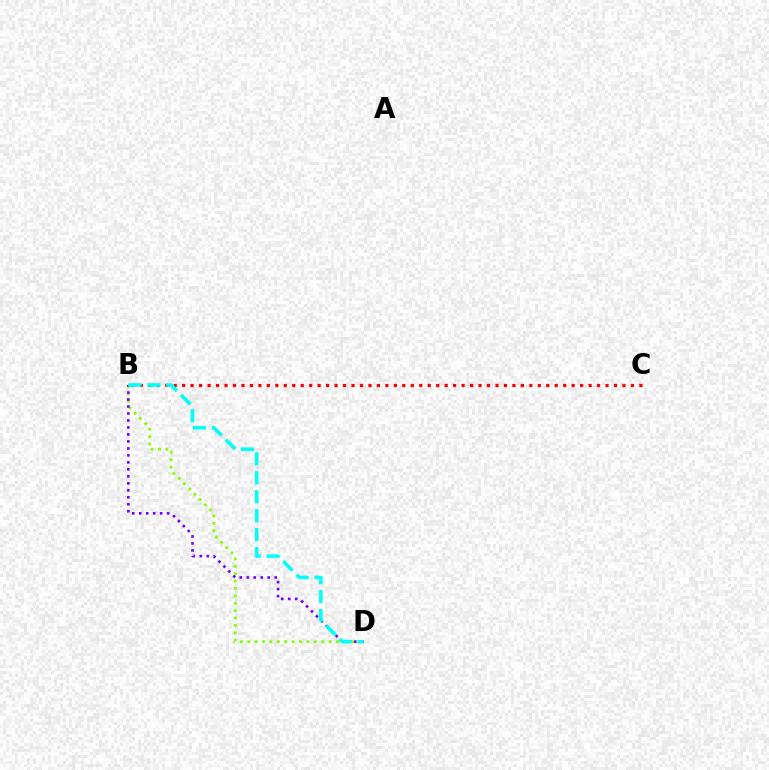{('B', 'D'): [{'color': '#84ff00', 'line_style': 'dotted', 'thickness': 2.01}, {'color': '#7200ff', 'line_style': 'dotted', 'thickness': 1.9}, {'color': '#00fff6', 'line_style': 'dashed', 'thickness': 2.57}], ('B', 'C'): [{'color': '#ff0000', 'line_style': 'dotted', 'thickness': 2.3}]}